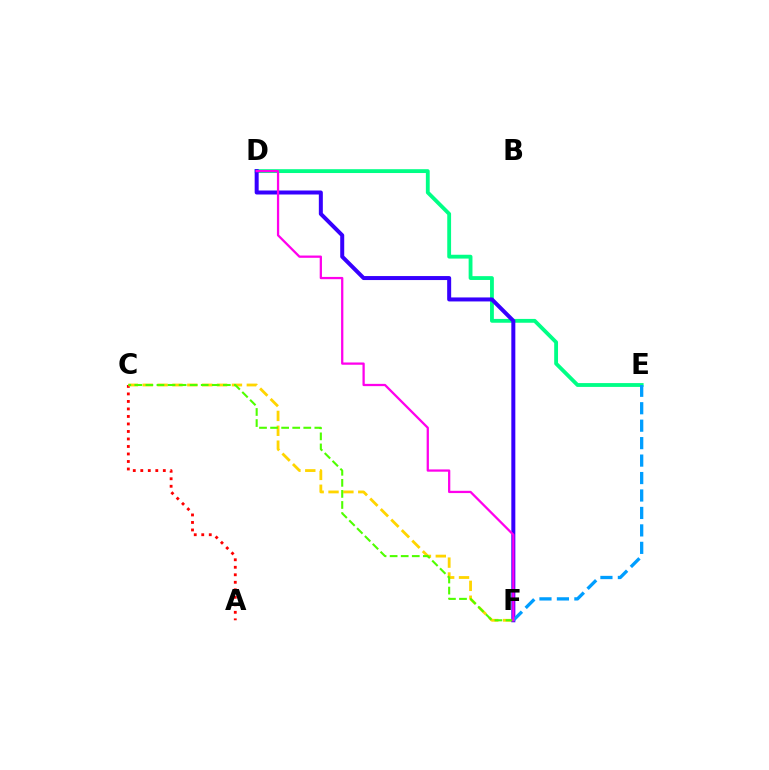{('A', 'C'): [{'color': '#ff0000', 'line_style': 'dotted', 'thickness': 2.04}], ('D', 'E'): [{'color': '#00ff86', 'line_style': 'solid', 'thickness': 2.76}], ('C', 'F'): [{'color': '#ffd500', 'line_style': 'dashed', 'thickness': 2.02}, {'color': '#4fff00', 'line_style': 'dashed', 'thickness': 1.5}], ('D', 'F'): [{'color': '#3700ff', 'line_style': 'solid', 'thickness': 2.88}, {'color': '#ff00ed', 'line_style': 'solid', 'thickness': 1.63}], ('E', 'F'): [{'color': '#009eff', 'line_style': 'dashed', 'thickness': 2.37}]}